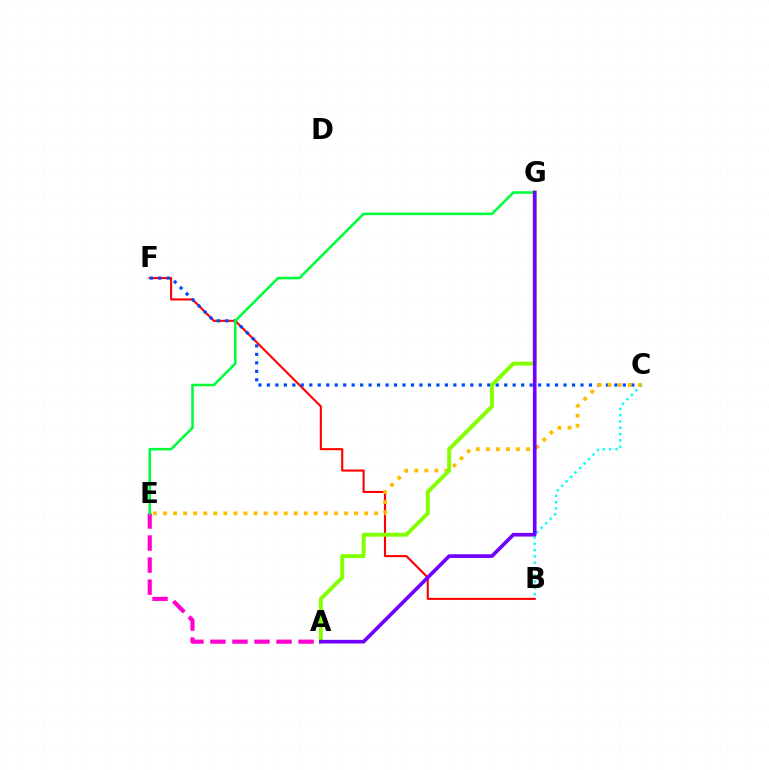{('A', 'E'): [{'color': '#ff00cf', 'line_style': 'dashed', 'thickness': 2.99}], ('B', 'C'): [{'color': '#00fff6', 'line_style': 'dotted', 'thickness': 1.71}], ('B', 'F'): [{'color': '#ff0000', 'line_style': 'solid', 'thickness': 1.52}], ('C', 'F'): [{'color': '#004bff', 'line_style': 'dotted', 'thickness': 2.3}], ('C', 'E'): [{'color': '#ffbd00', 'line_style': 'dotted', 'thickness': 2.73}], ('A', 'G'): [{'color': '#84ff00', 'line_style': 'solid', 'thickness': 2.83}, {'color': '#7200ff', 'line_style': 'solid', 'thickness': 2.63}], ('E', 'G'): [{'color': '#00ff39', 'line_style': 'solid', 'thickness': 1.84}]}